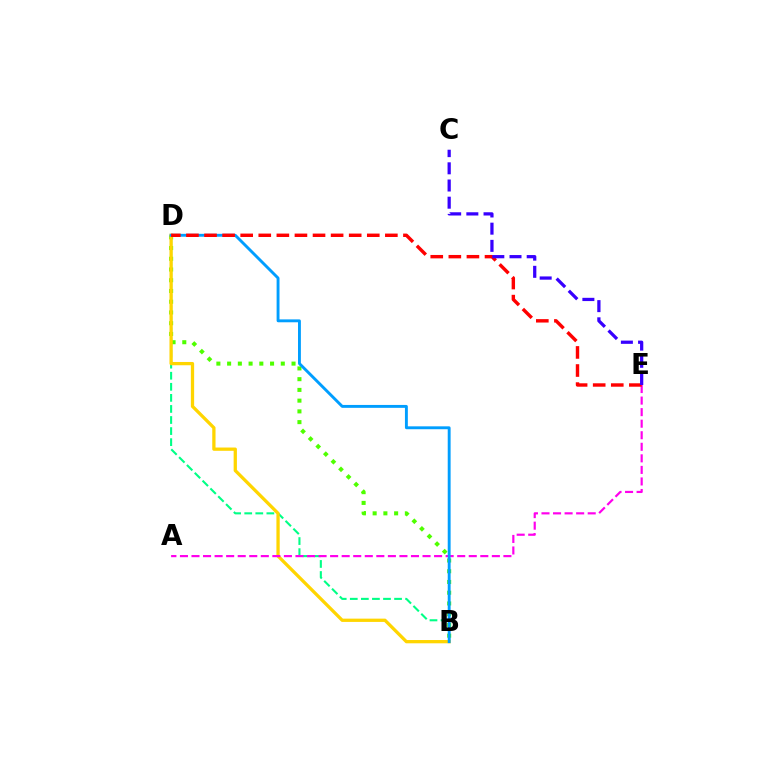{('B', 'D'): [{'color': '#00ff86', 'line_style': 'dashed', 'thickness': 1.5}, {'color': '#4fff00', 'line_style': 'dotted', 'thickness': 2.92}, {'color': '#ffd500', 'line_style': 'solid', 'thickness': 2.36}, {'color': '#009eff', 'line_style': 'solid', 'thickness': 2.08}], ('A', 'E'): [{'color': '#ff00ed', 'line_style': 'dashed', 'thickness': 1.57}], ('D', 'E'): [{'color': '#ff0000', 'line_style': 'dashed', 'thickness': 2.46}], ('C', 'E'): [{'color': '#3700ff', 'line_style': 'dashed', 'thickness': 2.33}]}